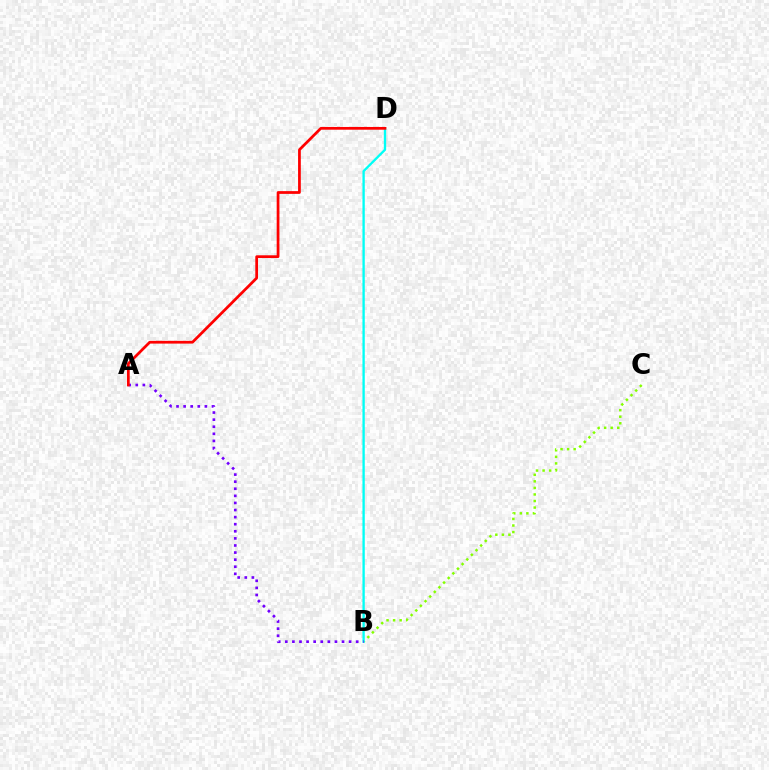{('B', 'C'): [{'color': '#84ff00', 'line_style': 'dotted', 'thickness': 1.78}], ('B', 'D'): [{'color': '#00fff6', 'line_style': 'solid', 'thickness': 1.68}], ('A', 'B'): [{'color': '#7200ff', 'line_style': 'dotted', 'thickness': 1.93}], ('A', 'D'): [{'color': '#ff0000', 'line_style': 'solid', 'thickness': 1.98}]}